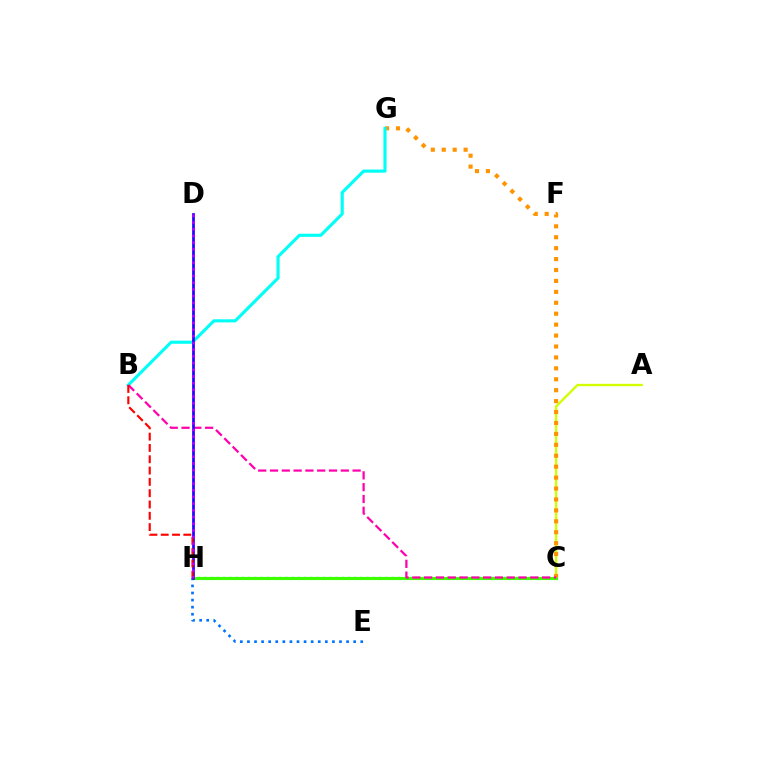{('A', 'C'): [{'color': '#d1ff00', 'line_style': 'solid', 'thickness': 1.68}], ('C', 'H'): [{'color': '#00ff5c', 'line_style': 'dotted', 'thickness': 1.7}, {'color': '#3dff00', 'line_style': 'solid', 'thickness': 2.24}], ('E', 'H'): [{'color': '#0074ff', 'line_style': 'dotted', 'thickness': 1.92}], ('C', 'G'): [{'color': '#ff9400', 'line_style': 'dotted', 'thickness': 2.97}], ('B', 'G'): [{'color': '#00fff6', 'line_style': 'solid', 'thickness': 2.24}], ('B', 'C'): [{'color': '#ff00ac', 'line_style': 'dashed', 'thickness': 1.6}], ('D', 'H'): [{'color': '#2500ff', 'line_style': 'solid', 'thickness': 1.94}, {'color': '#b900ff', 'line_style': 'dotted', 'thickness': 1.82}], ('B', 'H'): [{'color': '#ff0000', 'line_style': 'dashed', 'thickness': 1.54}]}